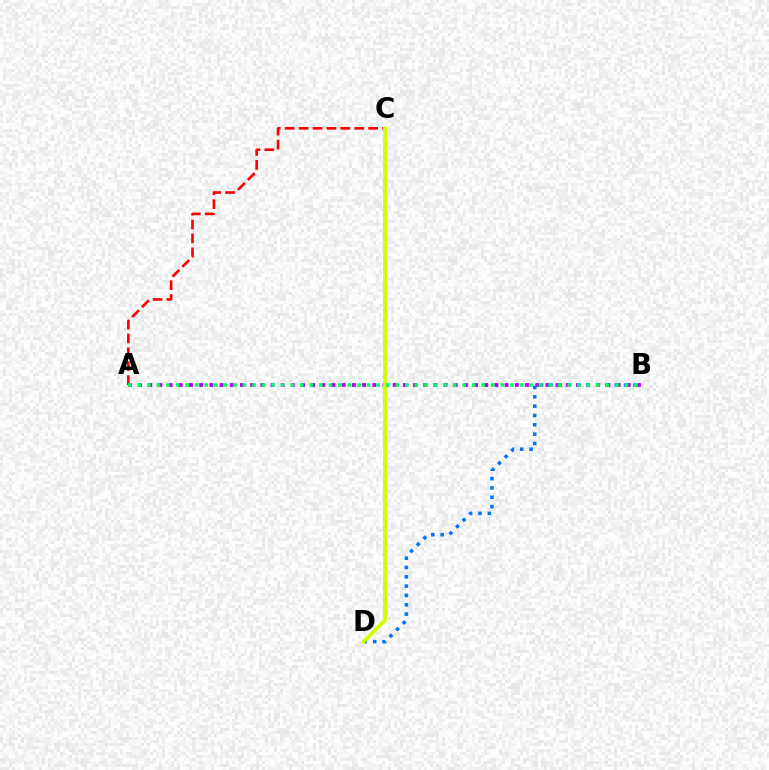{('A', 'C'): [{'color': '#ff0000', 'line_style': 'dashed', 'thickness': 1.89}], ('A', 'B'): [{'color': '#b900ff', 'line_style': 'dotted', 'thickness': 2.77}, {'color': '#00ff5c', 'line_style': 'dotted', 'thickness': 2.6}], ('B', 'D'): [{'color': '#0074ff', 'line_style': 'dotted', 'thickness': 2.54}], ('C', 'D'): [{'color': '#d1ff00', 'line_style': 'solid', 'thickness': 2.75}]}